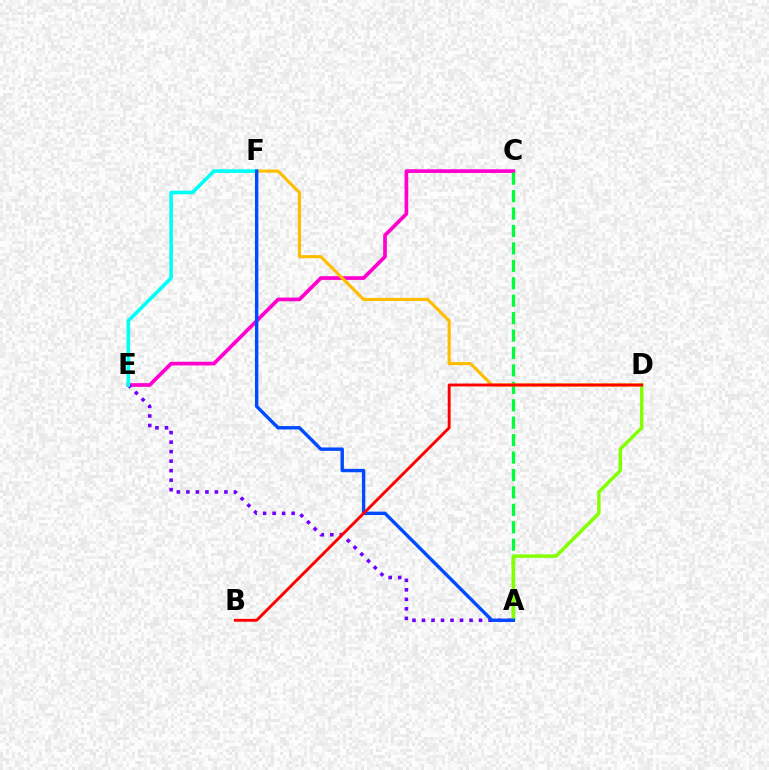{('C', 'E'): [{'color': '#ff00cf', 'line_style': 'solid', 'thickness': 2.66}], ('A', 'E'): [{'color': '#7200ff', 'line_style': 'dotted', 'thickness': 2.58}], ('A', 'C'): [{'color': '#00ff39', 'line_style': 'dashed', 'thickness': 2.37}], ('D', 'F'): [{'color': '#ffbd00', 'line_style': 'solid', 'thickness': 2.25}], ('E', 'F'): [{'color': '#00fff6', 'line_style': 'solid', 'thickness': 2.62}], ('A', 'D'): [{'color': '#84ff00', 'line_style': 'solid', 'thickness': 2.5}], ('A', 'F'): [{'color': '#004bff', 'line_style': 'solid', 'thickness': 2.45}], ('B', 'D'): [{'color': '#ff0000', 'line_style': 'solid', 'thickness': 2.07}]}